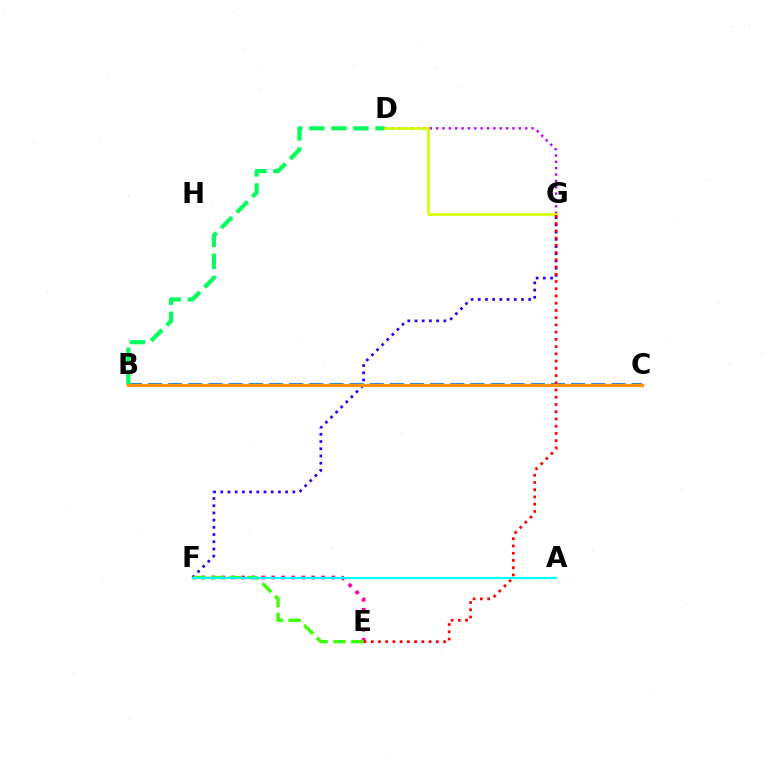{('B', 'C'): [{'color': '#0074ff', 'line_style': 'dashed', 'thickness': 2.74}, {'color': '#ff9400', 'line_style': 'solid', 'thickness': 2.35}], ('D', 'G'): [{'color': '#b900ff', 'line_style': 'dotted', 'thickness': 1.73}, {'color': '#d1ff00', 'line_style': 'solid', 'thickness': 1.92}], ('F', 'G'): [{'color': '#2500ff', 'line_style': 'dotted', 'thickness': 1.96}], ('B', 'D'): [{'color': '#00ff5c', 'line_style': 'dashed', 'thickness': 3.0}], ('E', 'F'): [{'color': '#ff00ac', 'line_style': 'dotted', 'thickness': 2.72}, {'color': '#3dff00', 'line_style': 'dashed', 'thickness': 2.43}], ('E', 'G'): [{'color': '#ff0000', 'line_style': 'dotted', 'thickness': 1.97}], ('A', 'F'): [{'color': '#00fff6', 'line_style': 'solid', 'thickness': 1.57}]}